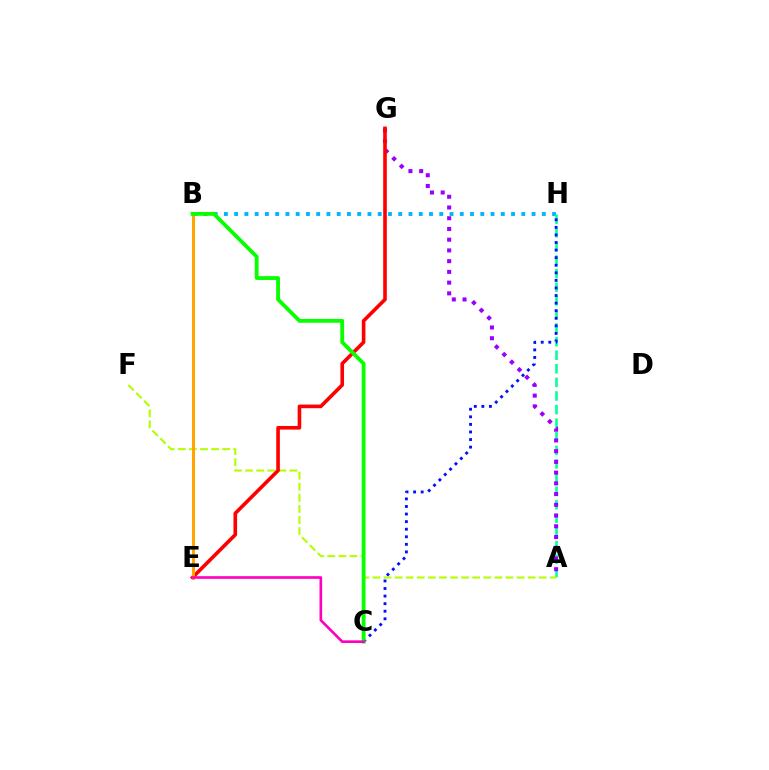{('B', 'H'): [{'color': '#00b5ff', 'line_style': 'dotted', 'thickness': 2.79}], ('A', 'H'): [{'color': '#00ff9d', 'line_style': 'dashed', 'thickness': 1.85}], ('A', 'G'): [{'color': '#9b00ff', 'line_style': 'dotted', 'thickness': 2.92}], ('C', 'H'): [{'color': '#0010ff', 'line_style': 'dotted', 'thickness': 2.06}], ('A', 'F'): [{'color': '#b3ff00', 'line_style': 'dashed', 'thickness': 1.51}], ('E', 'G'): [{'color': '#ff0000', 'line_style': 'solid', 'thickness': 2.6}], ('B', 'E'): [{'color': '#ffa500', 'line_style': 'solid', 'thickness': 2.19}], ('B', 'C'): [{'color': '#08ff00', 'line_style': 'solid', 'thickness': 2.75}], ('C', 'E'): [{'color': '#ff00bd', 'line_style': 'solid', 'thickness': 1.92}]}